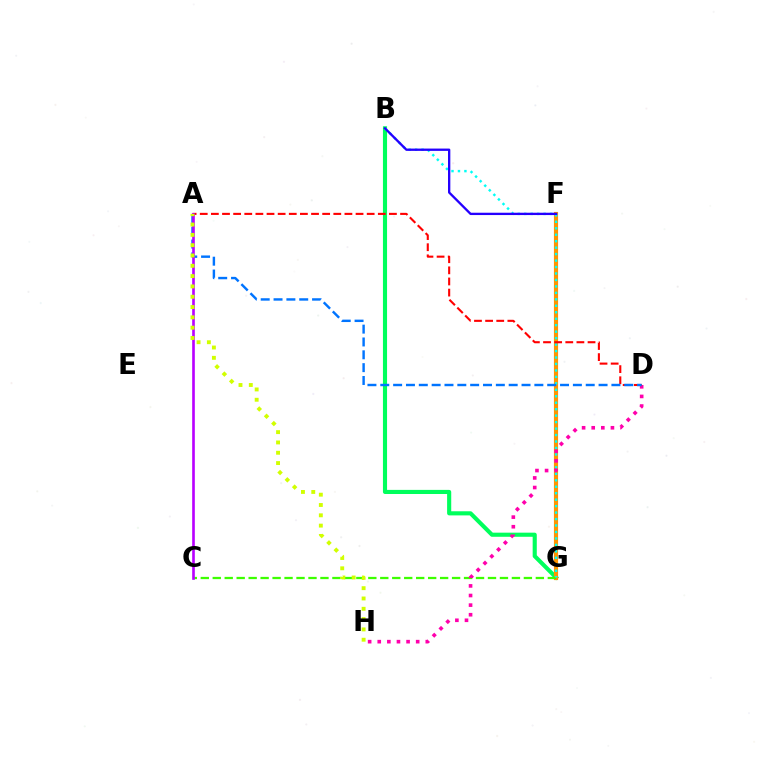{('B', 'G'): [{'color': '#00ff5c', 'line_style': 'solid', 'thickness': 2.97}, {'color': '#00fff6', 'line_style': 'dotted', 'thickness': 1.76}], ('F', 'G'): [{'color': '#ff9400', 'line_style': 'solid', 'thickness': 2.99}], ('C', 'G'): [{'color': '#3dff00', 'line_style': 'dashed', 'thickness': 1.63}], ('D', 'H'): [{'color': '#ff00ac', 'line_style': 'dotted', 'thickness': 2.61}], ('A', 'D'): [{'color': '#ff0000', 'line_style': 'dashed', 'thickness': 1.51}, {'color': '#0074ff', 'line_style': 'dashed', 'thickness': 1.74}], ('A', 'C'): [{'color': '#b900ff', 'line_style': 'solid', 'thickness': 1.9}], ('B', 'F'): [{'color': '#2500ff', 'line_style': 'solid', 'thickness': 1.67}], ('A', 'H'): [{'color': '#d1ff00', 'line_style': 'dotted', 'thickness': 2.8}]}